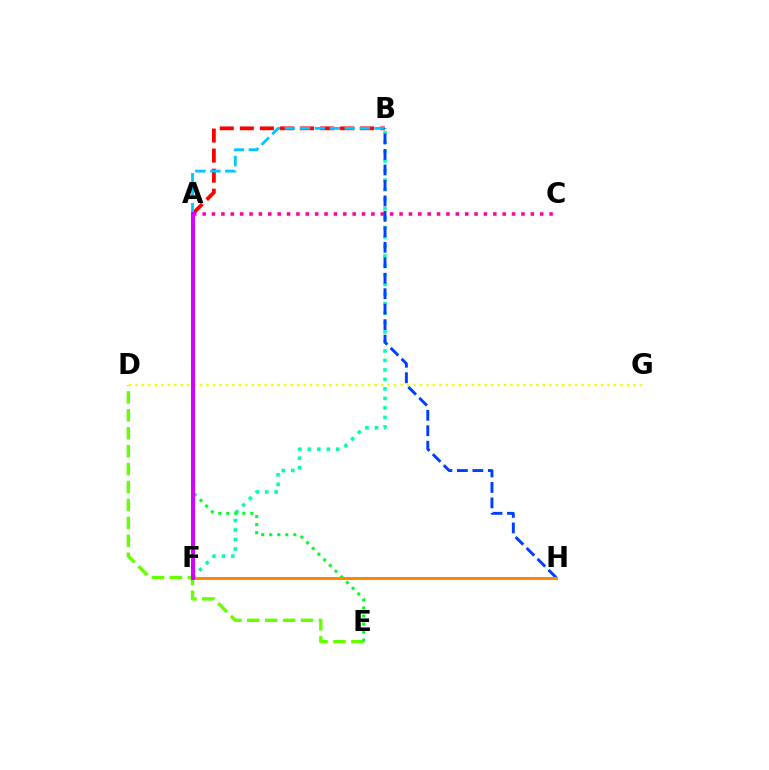{('B', 'F'): [{'color': '#00ffaf', 'line_style': 'dotted', 'thickness': 2.58}], ('D', 'E'): [{'color': '#66ff00', 'line_style': 'dashed', 'thickness': 2.44}], ('A', 'B'): [{'color': '#ff0000', 'line_style': 'dashed', 'thickness': 2.72}, {'color': '#00c7ff', 'line_style': 'dashed', 'thickness': 2.03}], ('D', 'G'): [{'color': '#eeff00', 'line_style': 'dotted', 'thickness': 1.76}], ('A', 'E'): [{'color': '#00ff27', 'line_style': 'dotted', 'thickness': 2.18}], ('B', 'H'): [{'color': '#003fff', 'line_style': 'dashed', 'thickness': 2.1}], ('A', 'C'): [{'color': '#ff00a0', 'line_style': 'dotted', 'thickness': 2.55}], ('F', 'H'): [{'color': '#4f00ff', 'line_style': 'dotted', 'thickness': 2.1}, {'color': '#ff8800', 'line_style': 'solid', 'thickness': 2.15}], ('A', 'F'): [{'color': '#d600ff', 'line_style': 'solid', 'thickness': 2.87}]}